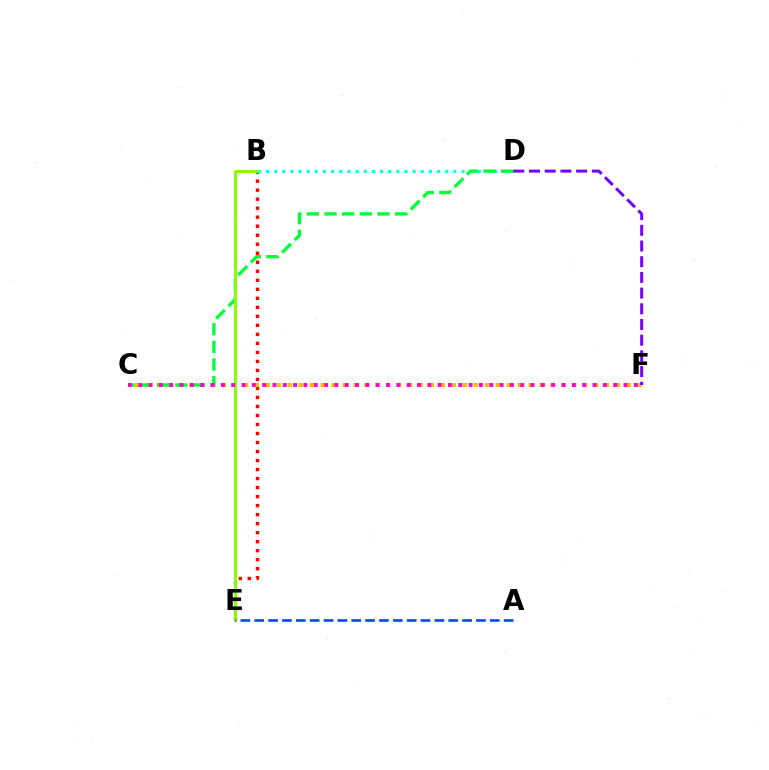{('B', 'E'): [{'color': '#ff0000', 'line_style': 'dotted', 'thickness': 2.45}, {'color': '#84ff00', 'line_style': 'solid', 'thickness': 2.1}], ('B', 'D'): [{'color': '#00fff6', 'line_style': 'dotted', 'thickness': 2.21}], ('C', 'F'): [{'color': '#ffbd00', 'line_style': 'dotted', 'thickness': 2.97}, {'color': '#ff00cf', 'line_style': 'dotted', 'thickness': 2.8}], ('C', 'D'): [{'color': '#00ff39', 'line_style': 'dashed', 'thickness': 2.4}], ('D', 'F'): [{'color': '#7200ff', 'line_style': 'dashed', 'thickness': 2.13}], ('A', 'E'): [{'color': '#004bff', 'line_style': 'dashed', 'thickness': 1.88}]}